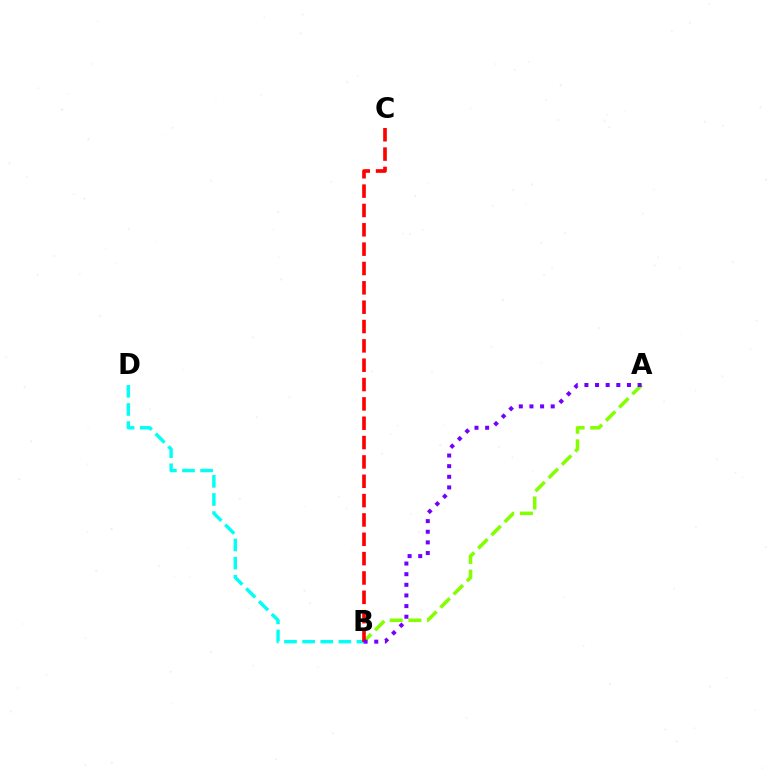{('B', 'D'): [{'color': '#00fff6', 'line_style': 'dashed', 'thickness': 2.46}], ('A', 'B'): [{'color': '#84ff00', 'line_style': 'dashed', 'thickness': 2.54}, {'color': '#7200ff', 'line_style': 'dotted', 'thickness': 2.89}], ('B', 'C'): [{'color': '#ff0000', 'line_style': 'dashed', 'thickness': 2.63}]}